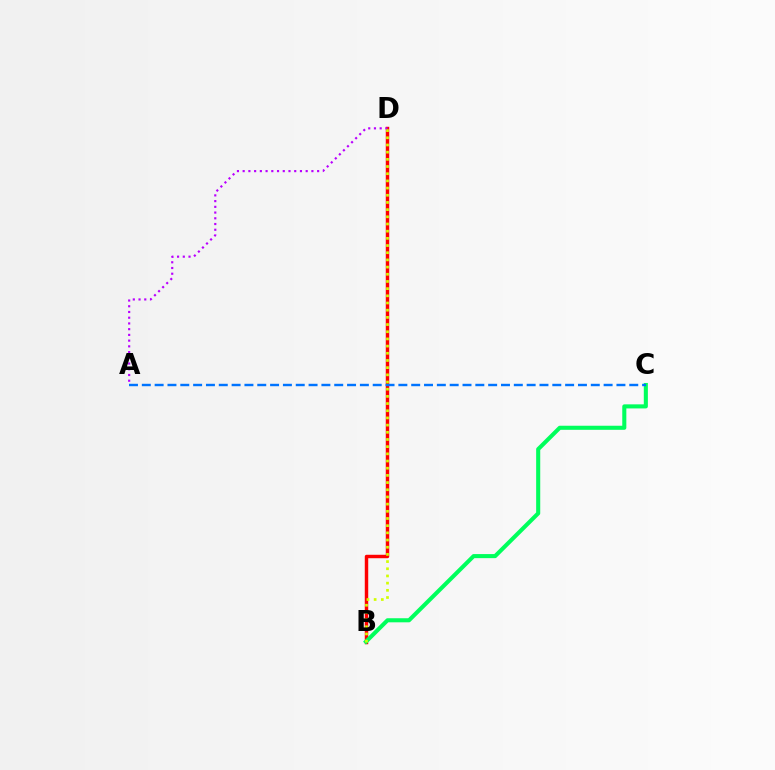{('B', 'D'): [{'color': '#ff0000', 'line_style': 'solid', 'thickness': 2.49}, {'color': '#d1ff00', 'line_style': 'dotted', 'thickness': 1.95}], ('A', 'D'): [{'color': '#b900ff', 'line_style': 'dotted', 'thickness': 1.56}], ('B', 'C'): [{'color': '#00ff5c', 'line_style': 'solid', 'thickness': 2.93}], ('A', 'C'): [{'color': '#0074ff', 'line_style': 'dashed', 'thickness': 1.74}]}